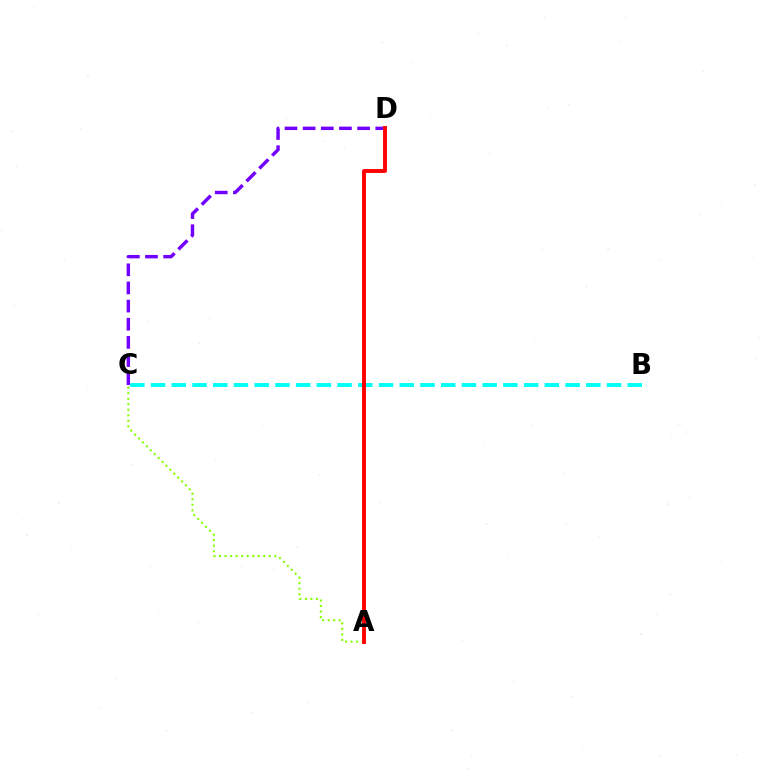{('C', 'D'): [{'color': '#7200ff', 'line_style': 'dashed', 'thickness': 2.46}], ('A', 'C'): [{'color': '#84ff00', 'line_style': 'dotted', 'thickness': 1.5}], ('B', 'C'): [{'color': '#00fff6', 'line_style': 'dashed', 'thickness': 2.82}], ('A', 'D'): [{'color': '#ff0000', 'line_style': 'solid', 'thickness': 2.79}]}